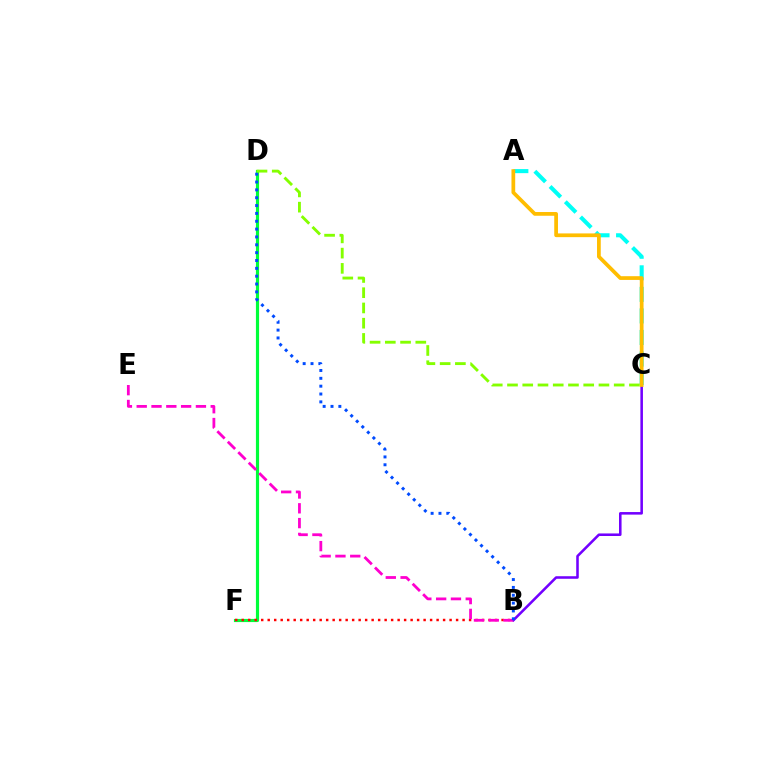{('D', 'F'): [{'color': '#00ff39', 'line_style': 'solid', 'thickness': 2.28}], ('B', 'C'): [{'color': '#7200ff', 'line_style': 'solid', 'thickness': 1.84}], ('B', 'F'): [{'color': '#ff0000', 'line_style': 'dotted', 'thickness': 1.77}], ('A', 'C'): [{'color': '#00fff6', 'line_style': 'dashed', 'thickness': 2.93}, {'color': '#ffbd00', 'line_style': 'solid', 'thickness': 2.69}], ('B', 'E'): [{'color': '#ff00cf', 'line_style': 'dashed', 'thickness': 2.01}], ('B', 'D'): [{'color': '#004bff', 'line_style': 'dotted', 'thickness': 2.13}], ('C', 'D'): [{'color': '#84ff00', 'line_style': 'dashed', 'thickness': 2.07}]}